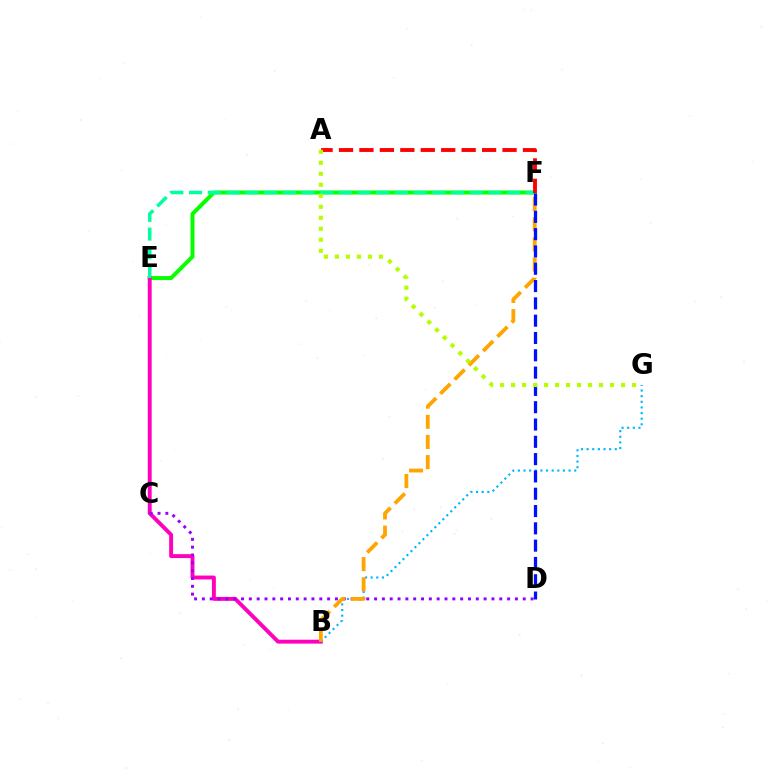{('E', 'F'): [{'color': '#08ff00', 'line_style': 'solid', 'thickness': 2.87}, {'color': '#00ff9d', 'line_style': 'dashed', 'thickness': 2.54}], ('B', 'E'): [{'color': '#ff00bd', 'line_style': 'solid', 'thickness': 2.81}], ('C', 'D'): [{'color': '#9b00ff', 'line_style': 'dotted', 'thickness': 2.13}], ('B', 'G'): [{'color': '#00b5ff', 'line_style': 'dotted', 'thickness': 1.53}], ('A', 'F'): [{'color': '#ff0000', 'line_style': 'dashed', 'thickness': 2.78}], ('B', 'F'): [{'color': '#ffa500', 'line_style': 'dashed', 'thickness': 2.74}], ('D', 'F'): [{'color': '#0010ff', 'line_style': 'dashed', 'thickness': 2.35}], ('A', 'G'): [{'color': '#b3ff00', 'line_style': 'dotted', 'thickness': 2.99}]}